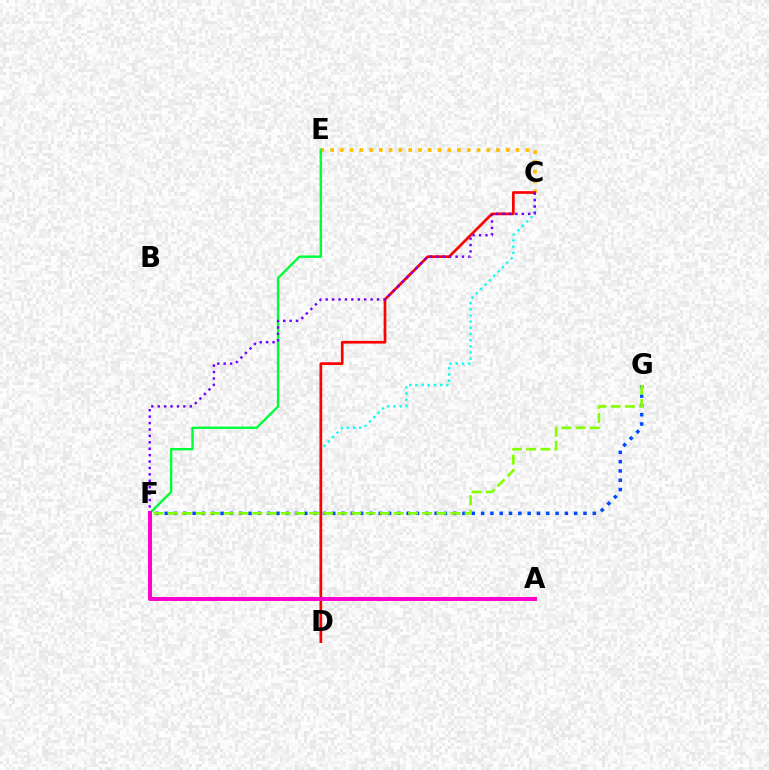{('F', 'G'): [{'color': '#004bff', 'line_style': 'dotted', 'thickness': 2.53}, {'color': '#84ff00', 'line_style': 'dashed', 'thickness': 1.92}], ('C', 'D'): [{'color': '#00fff6', 'line_style': 'dotted', 'thickness': 1.68}, {'color': '#ff0000', 'line_style': 'solid', 'thickness': 1.94}], ('C', 'E'): [{'color': '#ffbd00', 'line_style': 'dotted', 'thickness': 2.65}], ('E', 'F'): [{'color': '#00ff39', 'line_style': 'solid', 'thickness': 1.73}], ('C', 'F'): [{'color': '#7200ff', 'line_style': 'dotted', 'thickness': 1.74}], ('A', 'F'): [{'color': '#ff00cf', 'line_style': 'solid', 'thickness': 2.85}]}